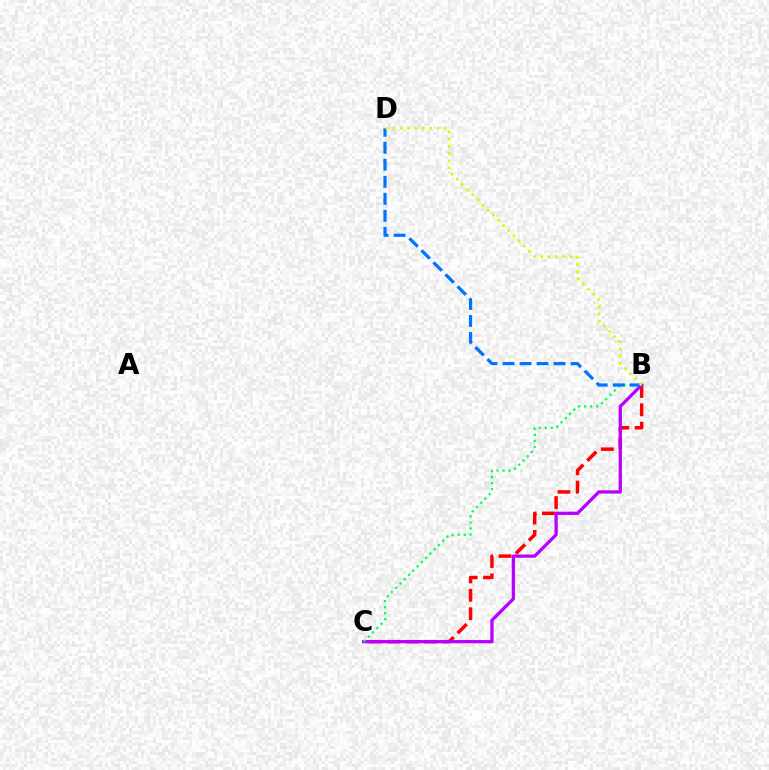{('B', 'C'): [{'color': '#ff0000', 'line_style': 'dashed', 'thickness': 2.5}, {'color': '#b900ff', 'line_style': 'solid', 'thickness': 2.35}, {'color': '#00ff5c', 'line_style': 'dotted', 'thickness': 1.64}], ('B', 'D'): [{'color': '#0074ff', 'line_style': 'dashed', 'thickness': 2.31}, {'color': '#d1ff00', 'line_style': 'dotted', 'thickness': 1.98}]}